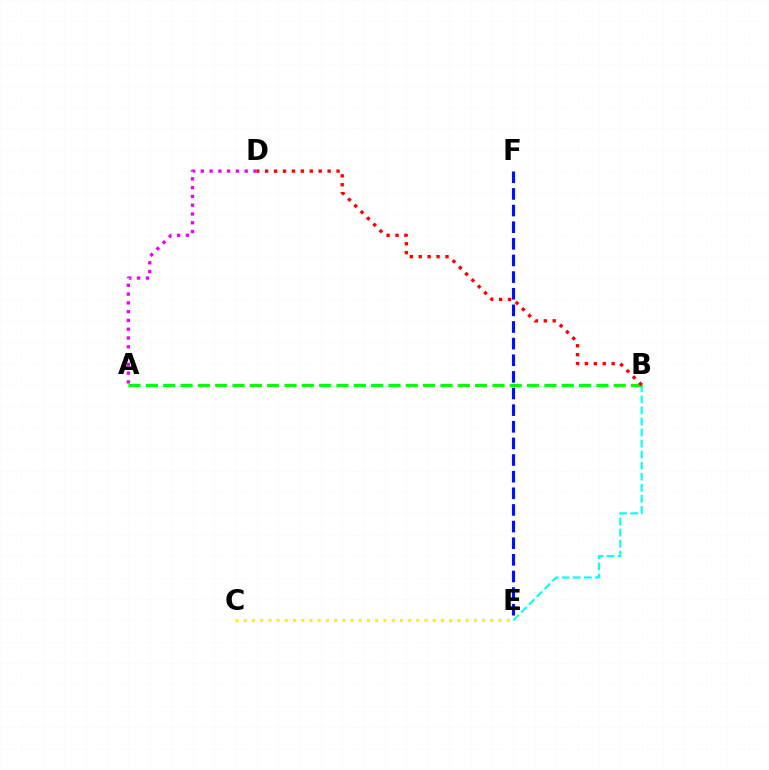{('E', 'F'): [{'color': '#0010ff', 'line_style': 'dashed', 'thickness': 2.26}], ('B', 'E'): [{'color': '#00fff6', 'line_style': 'dashed', 'thickness': 1.5}], ('A', 'B'): [{'color': '#08ff00', 'line_style': 'dashed', 'thickness': 2.35}], ('B', 'D'): [{'color': '#ff0000', 'line_style': 'dotted', 'thickness': 2.42}], ('A', 'D'): [{'color': '#ee00ff', 'line_style': 'dotted', 'thickness': 2.39}], ('C', 'E'): [{'color': '#fcf500', 'line_style': 'dotted', 'thickness': 2.23}]}